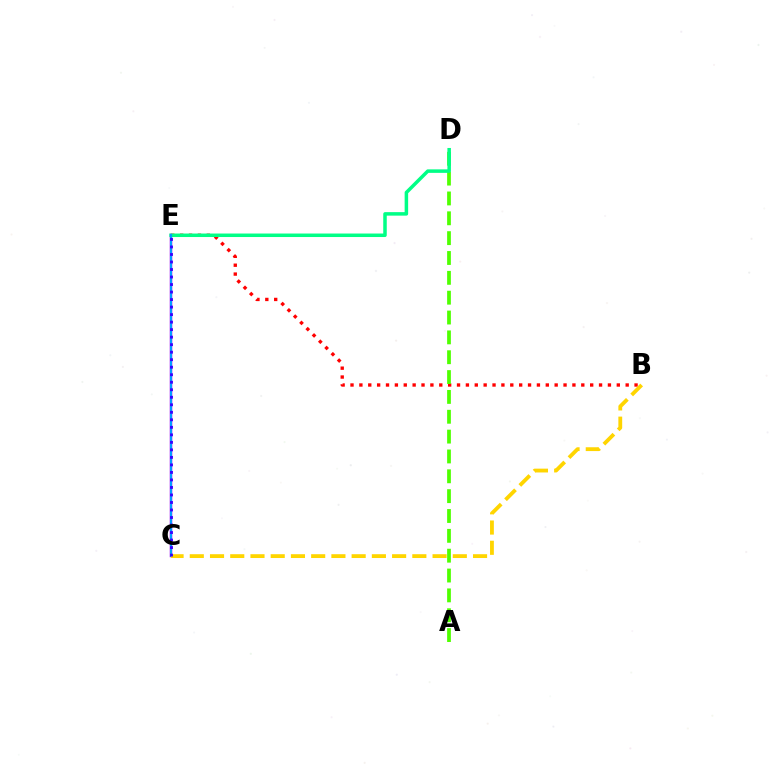{('B', 'E'): [{'color': '#ff0000', 'line_style': 'dotted', 'thickness': 2.41}], ('A', 'D'): [{'color': '#4fff00', 'line_style': 'dashed', 'thickness': 2.7}], ('C', 'E'): [{'color': '#ff00ed', 'line_style': 'solid', 'thickness': 1.78}, {'color': '#009eff', 'line_style': 'solid', 'thickness': 1.59}, {'color': '#3700ff', 'line_style': 'dotted', 'thickness': 2.04}], ('D', 'E'): [{'color': '#00ff86', 'line_style': 'solid', 'thickness': 2.53}], ('B', 'C'): [{'color': '#ffd500', 'line_style': 'dashed', 'thickness': 2.75}]}